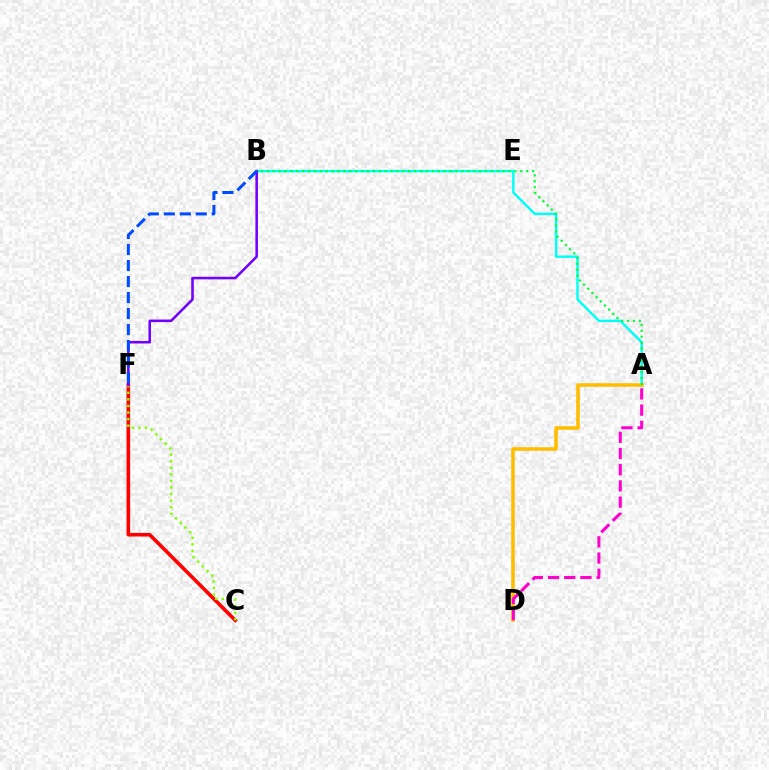{('A', 'B'): [{'color': '#00fff6', 'line_style': 'solid', 'thickness': 1.76}, {'color': '#00ff39', 'line_style': 'dotted', 'thickness': 1.6}], ('A', 'D'): [{'color': '#ffbd00', 'line_style': 'solid', 'thickness': 2.56}, {'color': '#ff00cf', 'line_style': 'dashed', 'thickness': 2.2}], ('C', 'F'): [{'color': '#ff0000', 'line_style': 'solid', 'thickness': 2.58}, {'color': '#84ff00', 'line_style': 'dotted', 'thickness': 1.79}], ('B', 'F'): [{'color': '#7200ff', 'line_style': 'solid', 'thickness': 1.84}, {'color': '#004bff', 'line_style': 'dashed', 'thickness': 2.17}]}